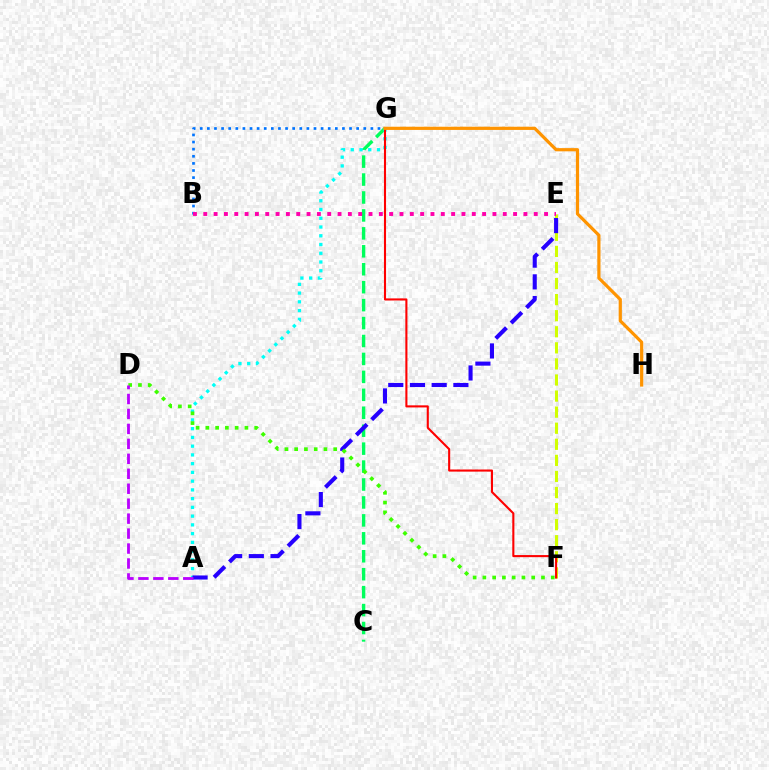{('E', 'F'): [{'color': '#d1ff00', 'line_style': 'dashed', 'thickness': 2.18}], ('C', 'G'): [{'color': '#00ff5c', 'line_style': 'dashed', 'thickness': 2.44}], ('A', 'G'): [{'color': '#00fff6', 'line_style': 'dotted', 'thickness': 2.38}], ('B', 'G'): [{'color': '#0074ff', 'line_style': 'dotted', 'thickness': 1.93}], ('A', 'E'): [{'color': '#2500ff', 'line_style': 'dashed', 'thickness': 2.95}], ('F', 'G'): [{'color': '#ff0000', 'line_style': 'solid', 'thickness': 1.51}], ('D', 'F'): [{'color': '#3dff00', 'line_style': 'dotted', 'thickness': 2.65}], ('G', 'H'): [{'color': '#ff9400', 'line_style': 'solid', 'thickness': 2.31}], ('A', 'D'): [{'color': '#b900ff', 'line_style': 'dashed', 'thickness': 2.03}], ('B', 'E'): [{'color': '#ff00ac', 'line_style': 'dotted', 'thickness': 2.81}]}